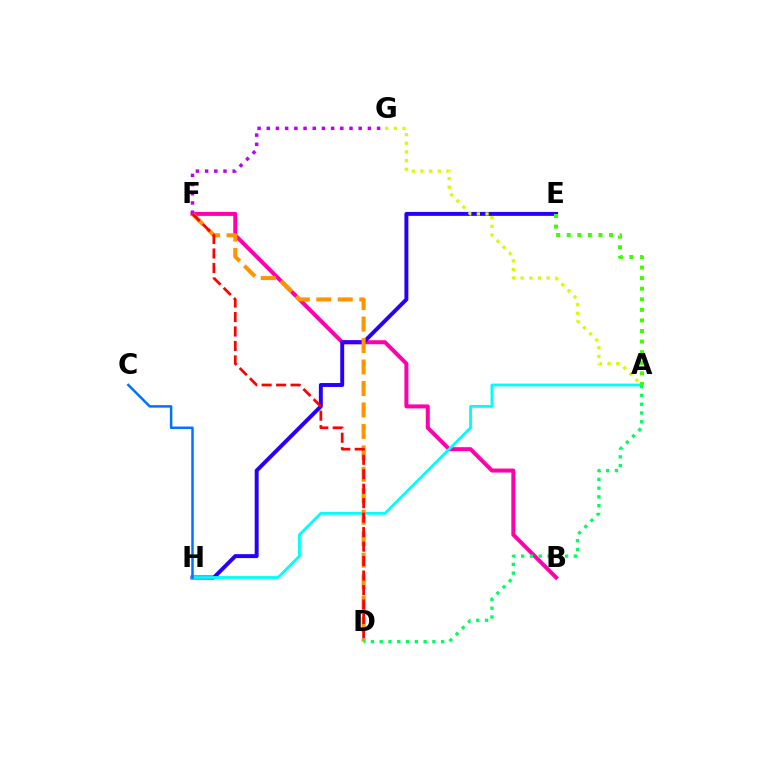{('B', 'F'): [{'color': '#ff00ac', 'line_style': 'solid', 'thickness': 2.87}], ('F', 'G'): [{'color': '#b900ff', 'line_style': 'dotted', 'thickness': 2.5}], ('E', 'H'): [{'color': '#2500ff', 'line_style': 'solid', 'thickness': 2.84}], ('A', 'G'): [{'color': '#d1ff00', 'line_style': 'dotted', 'thickness': 2.36}], ('A', 'H'): [{'color': '#00fff6', 'line_style': 'solid', 'thickness': 2.04}], ('D', 'F'): [{'color': '#ff9400', 'line_style': 'dashed', 'thickness': 2.92}, {'color': '#ff0000', 'line_style': 'dashed', 'thickness': 1.97}], ('A', 'E'): [{'color': '#3dff00', 'line_style': 'dotted', 'thickness': 2.87}], ('C', 'H'): [{'color': '#0074ff', 'line_style': 'solid', 'thickness': 1.81}], ('A', 'D'): [{'color': '#00ff5c', 'line_style': 'dotted', 'thickness': 2.39}]}